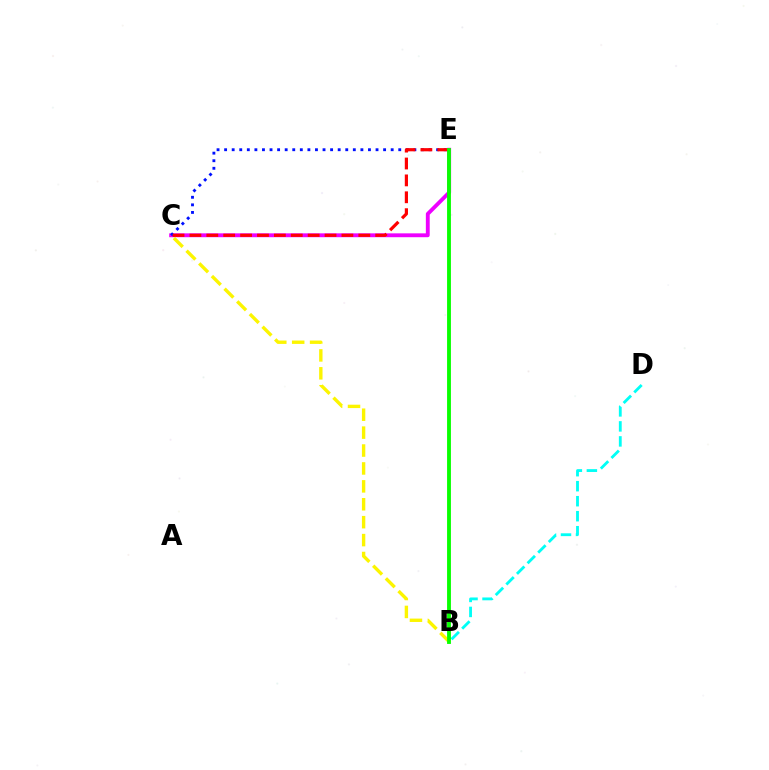{('C', 'E'): [{'color': '#ee00ff', 'line_style': 'solid', 'thickness': 2.78}, {'color': '#0010ff', 'line_style': 'dotted', 'thickness': 2.06}, {'color': '#ff0000', 'line_style': 'dashed', 'thickness': 2.29}], ('B', 'C'): [{'color': '#fcf500', 'line_style': 'dashed', 'thickness': 2.43}], ('B', 'D'): [{'color': '#00fff6', 'line_style': 'dashed', 'thickness': 2.04}], ('B', 'E'): [{'color': '#08ff00', 'line_style': 'solid', 'thickness': 2.78}]}